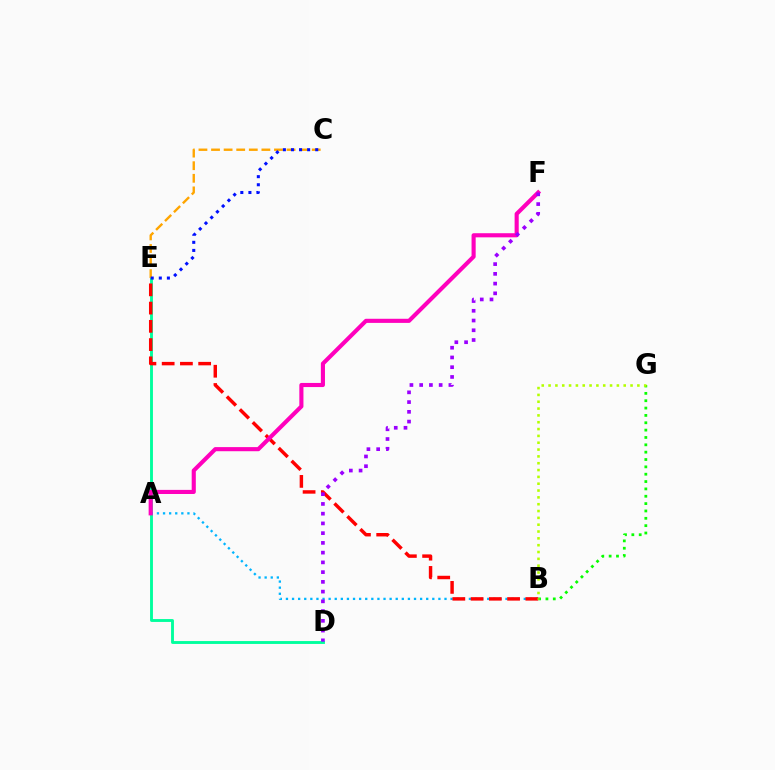{('D', 'E'): [{'color': '#00ff9d', 'line_style': 'solid', 'thickness': 2.07}], ('A', 'B'): [{'color': '#00b5ff', 'line_style': 'dotted', 'thickness': 1.66}], ('C', 'E'): [{'color': '#ffa500', 'line_style': 'dashed', 'thickness': 1.71}, {'color': '#0010ff', 'line_style': 'dotted', 'thickness': 2.2}], ('B', 'G'): [{'color': '#08ff00', 'line_style': 'dotted', 'thickness': 2.0}, {'color': '#b3ff00', 'line_style': 'dotted', 'thickness': 1.86}], ('B', 'E'): [{'color': '#ff0000', 'line_style': 'dashed', 'thickness': 2.48}], ('A', 'F'): [{'color': '#ff00bd', 'line_style': 'solid', 'thickness': 2.96}], ('D', 'F'): [{'color': '#9b00ff', 'line_style': 'dotted', 'thickness': 2.65}]}